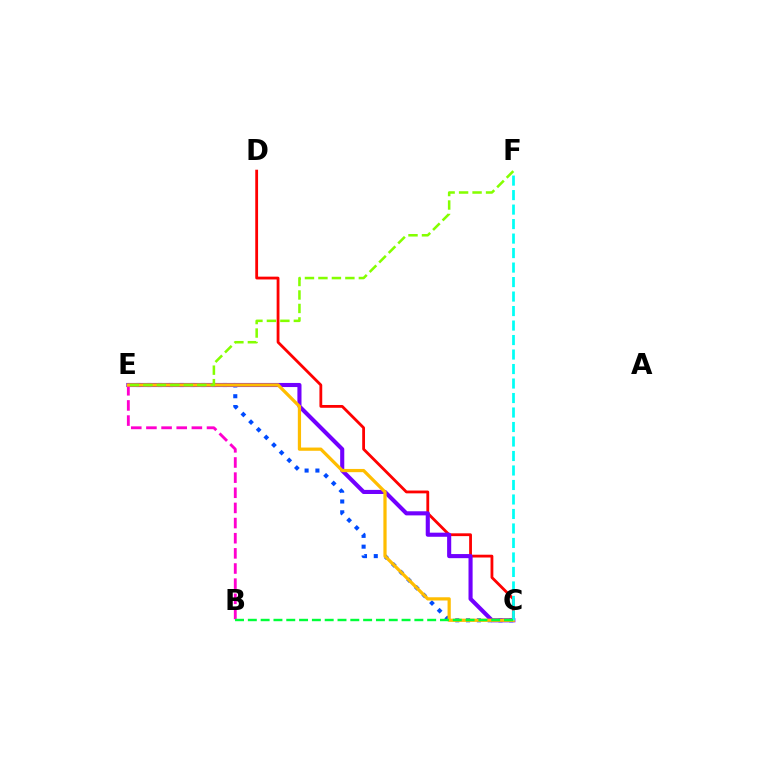{('C', 'E'): [{'color': '#004bff', 'line_style': 'dotted', 'thickness': 2.94}, {'color': '#7200ff', 'line_style': 'solid', 'thickness': 2.95}, {'color': '#ffbd00', 'line_style': 'solid', 'thickness': 2.33}], ('C', 'D'): [{'color': '#ff0000', 'line_style': 'solid', 'thickness': 2.02}], ('B', 'E'): [{'color': '#ff00cf', 'line_style': 'dashed', 'thickness': 2.06}], ('E', 'F'): [{'color': '#84ff00', 'line_style': 'dashed', 'thickness': 1.83}], ('C', 'F'): [{'color': '#00fff6', 'line_style': 'dashed', 'thickness': 1.97}], ('B', 'C'): [{'color': '#00ff39', 'line_style': 'dashed', 'thickness': 1.74}]}